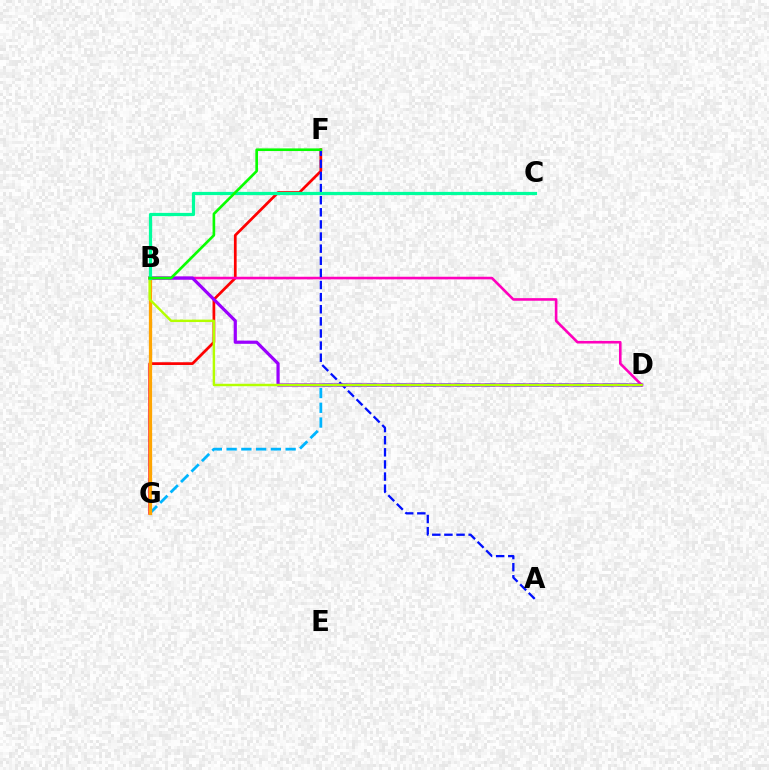{('D', 'G'): [{'color': '#00b5ff', 'line_style': 'dashed', 'thickness': 2.0}], ('F', 'G'): [{'color': '#ff0000', 'line_style': 'solid', 'thickness': 1.96}], ('B', 'D'): [{'color': '#ff00bd', 'line_style': 'solid', 'thickness': 1.88}, {'color': '#9b00ff', 'line_style': 'solid', 'thickness': 2.3}, {'color': '#b3ff00', 'line_style': 'solid', 'thickness': 1.75}], ('A', 'F'): [{'color': '#0010ff', 'line_style': 'dashed', 'thickness': 1.65}], ('B', 'G'): [{'color': '#ffa500', 'line_style': 'solid', 'thickness': 2.36}], ('B', 'C'): [{'color': '#00ff9d', 'line_style': 'solid', 'thickness': 2.32}], ('B', 'F'): [{'color': '#08ff00', 'line_style': 'solid', 'thickness': 1.9}]}